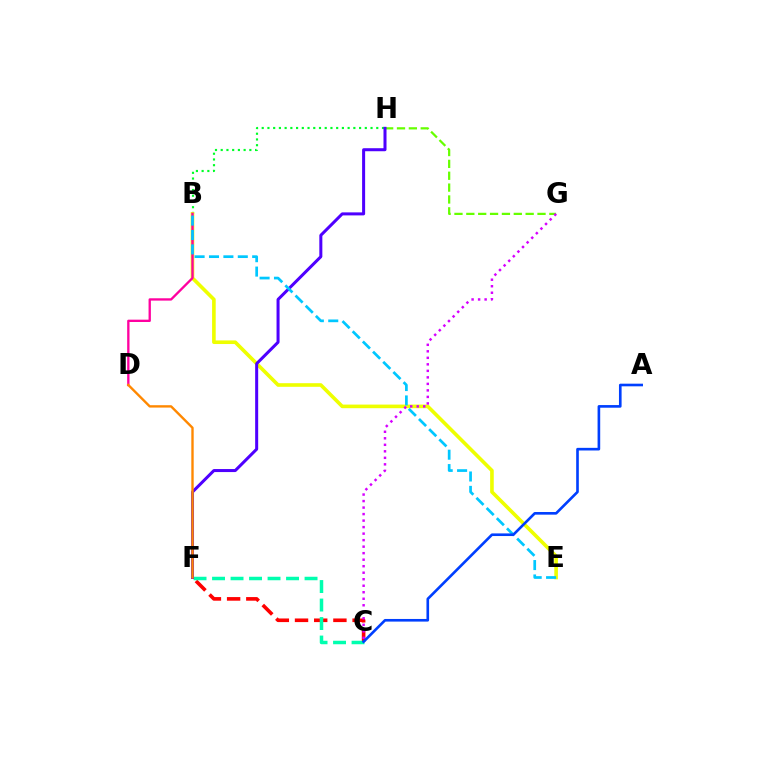{('B', 'H'): [{'color': '#00ff27', 'line_style': 'dotted', 'thickness': 1.56}], ('C', 'F'): [{'color': '#ff0000', 'line_style': 'dashed', 'thickness': 2.61}, {'color': '#00ffaf', 'line_style': 'dashed', 'thickness': 2.51}], ('B', 'E'): [{'color': '#eeff00', 'line_style': 'solid', 'thickness': 2.6}, {'color': '#00c7ff', 'line_style': 'dashed', 'thickness': 1.96}], ('G', 'H'): [{'color': '#66ff00', 'line_style': 'dashed', 'thickness': 1.61}], ('F', 'H'): [{'color': '#4f00ff', 'line_style': 'solid', 'thickness': 2.18}], ('B', 'D'): [{'color': '#ff00a0', 'line_style': 'solid', 'thickness': 1.68}], ('D', 'F'): [{'color': '#ff8800', 'line_style': 'solid', 'thickness': 1.71}], ('C', 'G'): [{'color': '#d600ff', 'line_style': 'dotted', 'thickness': 1.77}], ('A', 'C'): [{'color': '#003fff', 'line_style': 'solid', 'thickness': 1.9}]}